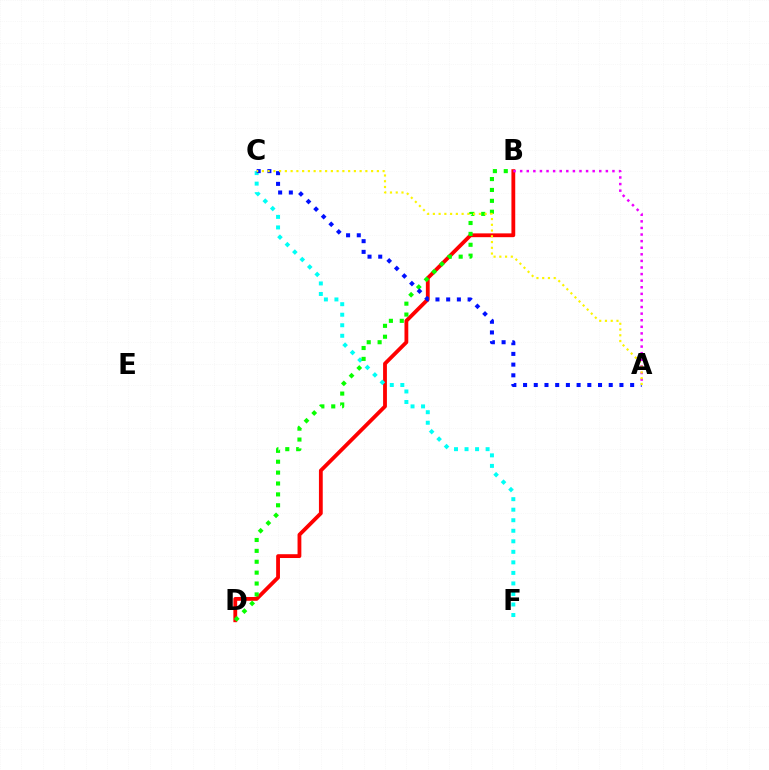{('B', 'D'): [{'color': '#ff0000', 'line_style': 'solid', 'thickness': 2.74}, {'color': '#08ff00', 'line_style': 'dotted', 'thickness': 2.96}], ('A', 'B'): [{'color': '#ee00ff', 'line_style': 'dotted', 'thickness': 1.79}], ('C', 'F'): [{'color': '#00fff6', 'line_style': 'dotted', 'thickness': 2.86}], ('A', 'C'): [{'color': '#0010ff', 'line_style': 'dotted', 'thickness': 2.91}, {'color': '#fcf500', 'line_style': 'dotted', 'thickness': 1.56}]}